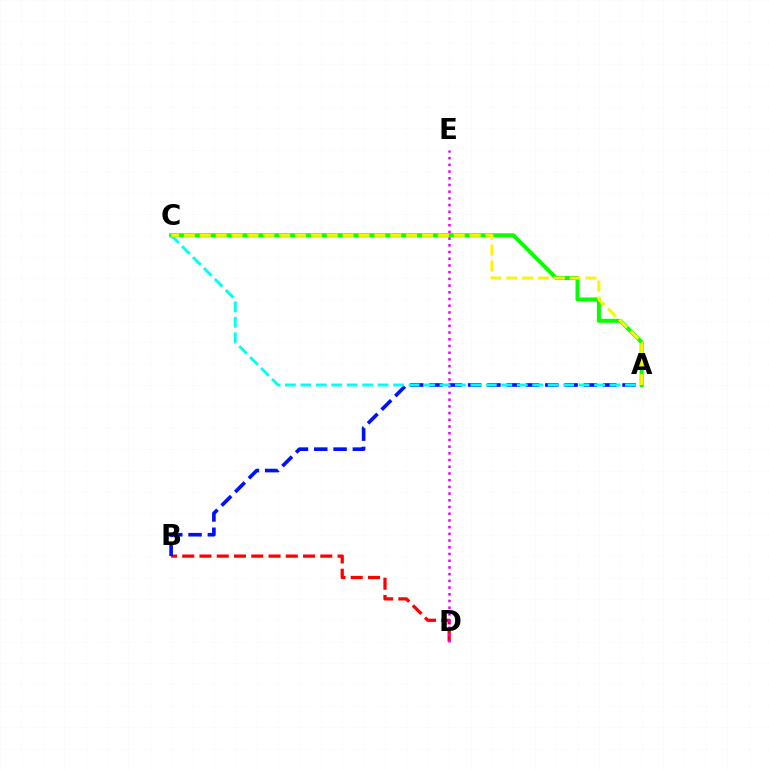{('B', 'D'): [{'color': '#ff0000', 'line_style': 'dashed', 'thickness': 2.34}], ('A', 'C'): [{'color': '#08ff00', 'line_style': 'solid', 'thickness': 2.87}, {'color': '#00fff6', 'line_style': 'dashed', 'thickness': 2.1}, {'color': '#fcf500', 'line_style': 'dashed', 'thickness': 2.16}], ('A', 'B'): [{'color': '#0010ff', 'line_style': 'dashed', 'thickness': 2.62}], ('D', 'E'): [{'color': '#ee00ff', 'line_style': 'dotted', 'thickness': 1.82}]}